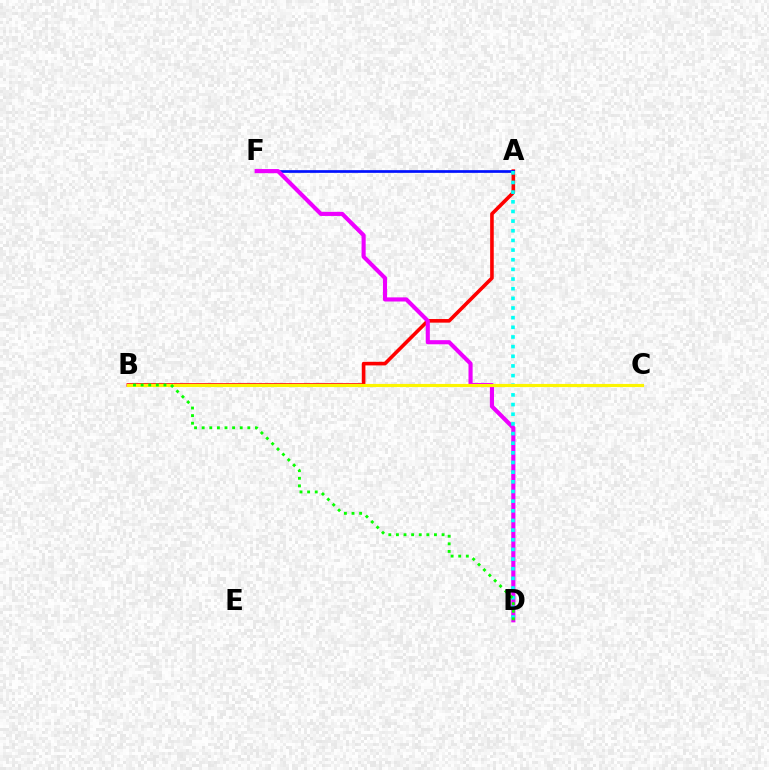{('A', 'B'): [{'color': '#ff0000', 'line_style': 'solid', 'thickness': 2.6}], ('A', 'F'): [{'color': '#0010ff', 'line_style': 'solid', 'thickness': 1.95}], ('D', 'F'): [{'color': '#ee00ff', 'line_style': 'solid', 'thickness': 2.97}], ('A', 'D'): [{'color': '#00fff6', 'line_style': 'dotted', 'thickness': 2.62}], ('B', 'C'): [{'color': '#fcf500', 'line_style': 'solid', 'thickness': 2.26}], ('B', 'D'): [{'color': '#08ff00', 'line_style': 'dotted', 'thickness': 2.07}]}